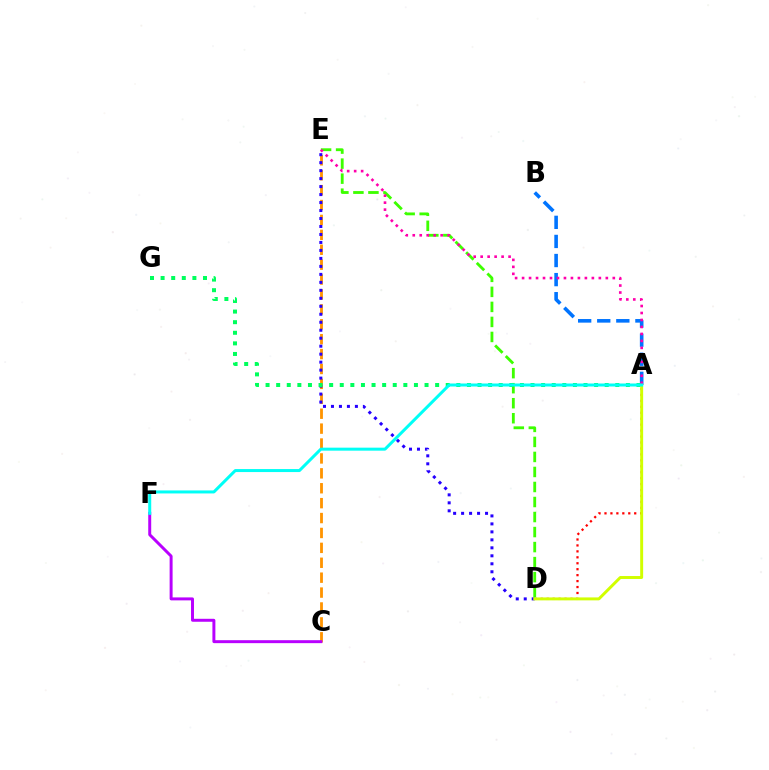{('C', 'E'): [{'color': '#ff9400', 'line_style': 'dashed', 'thickness': 2.02}], ('D', 'E'): [{'color': '#2500ff', 'line_style': 'dotted', 'thickness': 2.17}, {'color': '#3dff00', 'line_style': 'dashed', 'thickness': 2.04}], ('A', 'B'): [{'color': '#0074ff', 'line_style': 'dashed', 'thickness': 2.59}], ('A', 'D'): [{'color': '#ff0000', 'line_style': 'dotted', 'thickness': 1.62}, {'color': '#d1ff00', 'line_style': 'solid', 'thickness': 2.12}], ('A', 'G'): [{'color': '#00ff5c', 'line_style': 'dotted', 'thickness': 2.88}], ('C', 'F'): [{'color': '#b900ff', 'line_style': 'solid', 'thickness': 2.13}], ('A', 'E'): [{'color': '#ff00ac', 'line_style': 'dotted', 'thickness': 1.9}], ('A', 'F'): [{'color': '#00fff6', 'line_style': 'solid', 'thickness': 2.16}]}